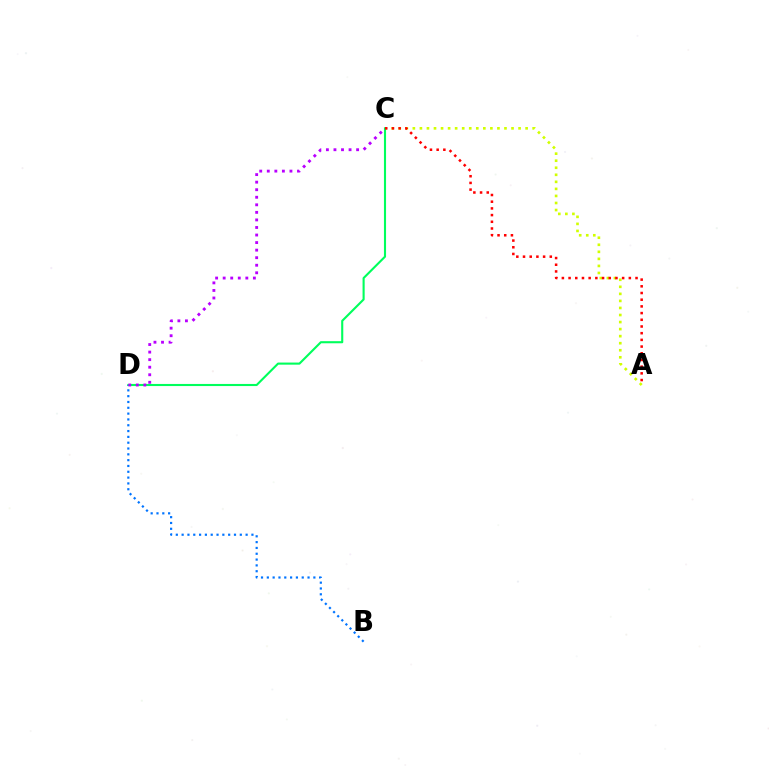{('A', 'C'): [{'color': '#d1ff00', 'line_style': 'dotted', 'thickness': 1.91}, {'color': '#ff0000', 'line_style': 'dotted', 'thickness': 1.82}], ('C', 'D'): [{'color': '#00ff5c', 'line_style': 'solid', 'thickness': 1.52}, {'color': '#b900ff', 'line_style': 'dotted', 'thickness': 2.05}], ('B', 'D'): [{'color': '#0074ff', 'line_style': 'dotted', 'thickness': 1.58}]}